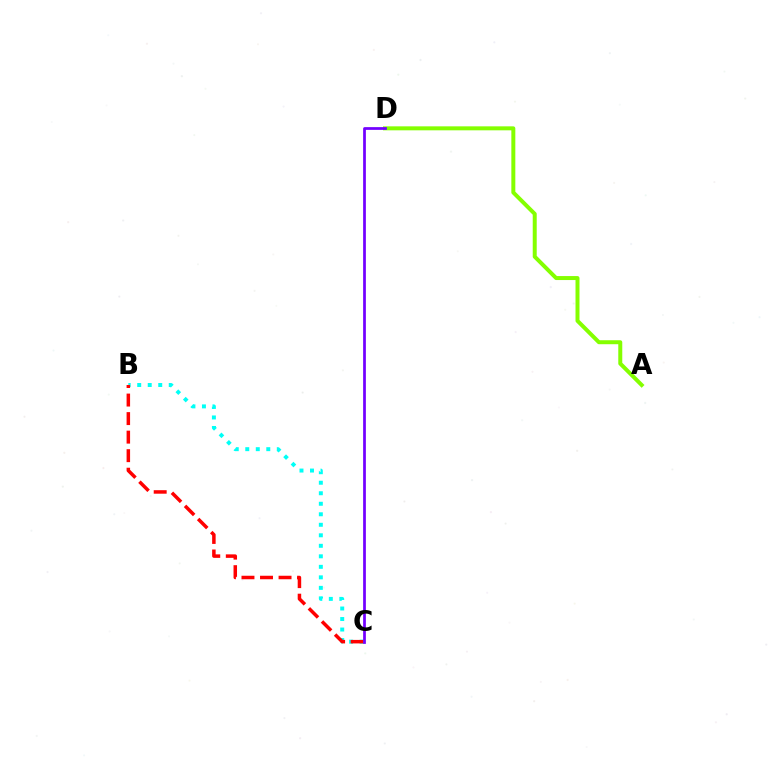{('B', 'C'): [{'color': '#00fff6', 'line_style': 'dotted', 'thickness': 2.86}, {'color': '#ff0000', 'line_style': 'dashed', 'thickness': 2.52}], ('A', 'D'): [{'color': '#84ff00', 'line_style': 'solid', 'thickness': 2.87}], ('C', 'D'): [{'color': '#7200ff', 'line_style': 'solid', 'thickness': 1.98}]}